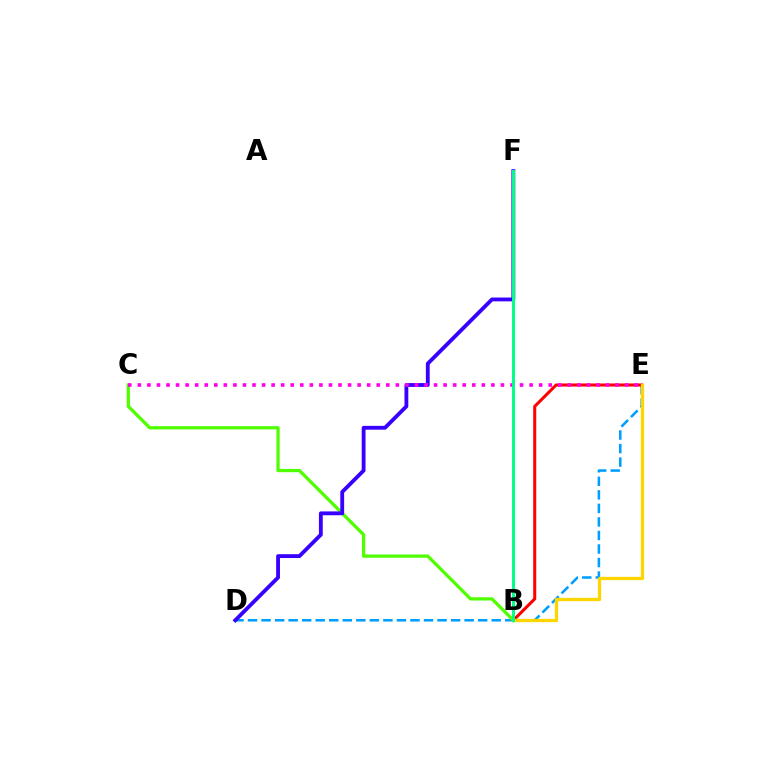{('D', 'E'): [{'color': '#009eff', 'line_style': 'dashed', 'thickness': 1.84}], ('B', 'E'): [{'color': '#ff0000', 'line_style': 'solid', 'thickness': 2.2}, {'color': '#ffd500', 'line_style': 'solid', 'thickness': 2.36}], ('B', 'C'): [{'color': '#4fff00', 'line_style': 'solid', 'thickness': 2.34}], ('D', 'F'): [{'color': '#3700ff', 'line_style': 'solid', 'thickness': 2.76}], ('C', 'E'): [{'color': '#ff00ed', 'line_style': 'dotted', 'thickness': 2.6}], ('B', 'F'): [{'color': '#00ff86', 'line_style': 'solid', 'thickness': 2.13}]}